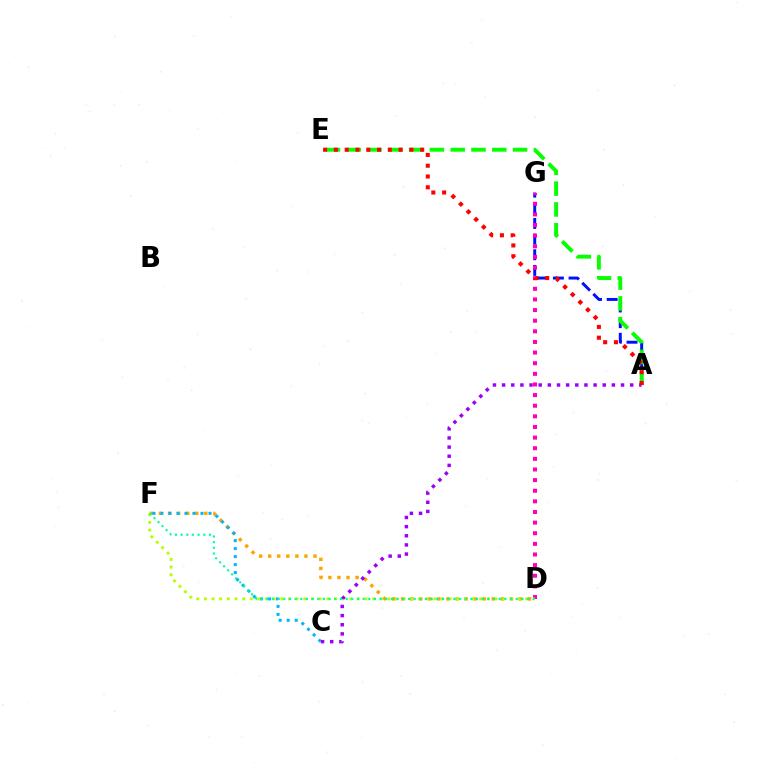{('D', 'F'): [{'color': '#ffa500', 'line_style': 'dotted', 'thickness': 2.46}, {'color': '#b3ff00', 'line_style': 'dotted', 'thickness': 2.08}, {'color': '#00ff9d', 'line_style': 'dotted', 'thickness': 1.54}], ('C', 'F'): [{'color': '#00b5ff', 'line_style': 'dotted', 'thickness': 2.17}], ('A', 'G'): [{'color': '#0010ff', 'line_style': 'dashed', 'thickness': 2.13}], ('A', 'E'): [{'color': '#08ff00', 'line_style': 'dashed', 'thickness': 2.83}, {'color': '#ff0000', 'line_style': 'dotted', 'thickness': 2.93}], ('D', 'G'): [{'color': '#ff00bd', 'line_style': 'dotted', 'thickness': 2.89}], ('A', 'C'): [{'color': '#9b00ff', 'line_style': 'dotted', 'thickness': 2.49}]}